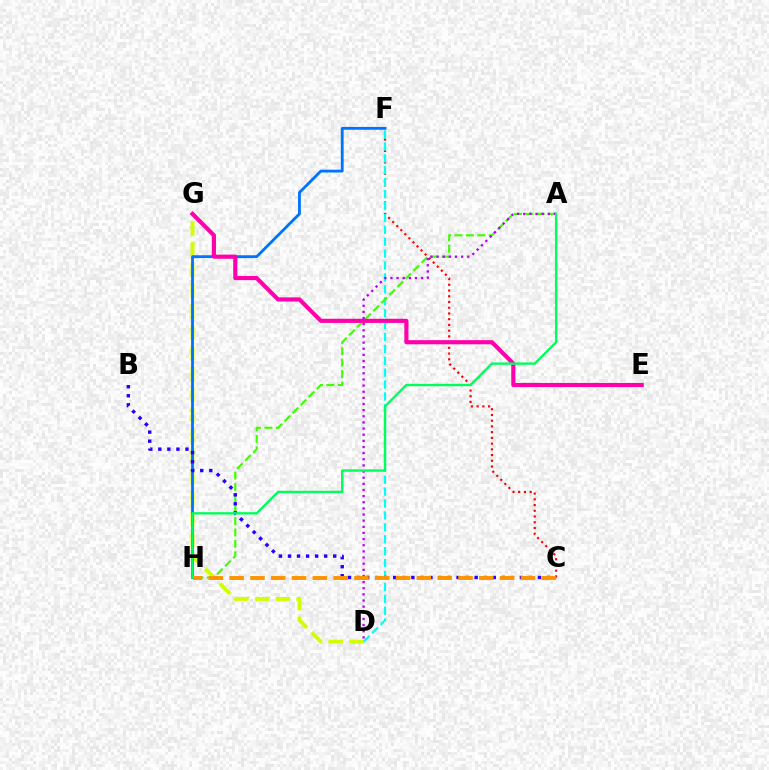{('C', 'F'): [{'color': '#ff0000', 'line_style': 'dotted', 'thickness': 1.56}], ('D', 'G'): [{'color': '#d1ff00', 'line_style': 'dashed', 'thickness': 2.82}], ('D', 'F'): [{'color': '#00fff6', 'line_style': 'dashed', 'thickness': 1.62}], ('F', 'H'): [{'color': '#0074ff', 'line_style': 'solid', 'thickness': 2.03}], ('A', 'H'): [{'color': '#3dff00', 'line_style': 'dashed', 'thickness': 1.55}, {'color': '#00ff5c', 'line_style': 'solid', 'thickness': 1.7}], ('E', 'G'): [{'color': '#ff00ac', 'line_style': 'solid', 'thickness': 2.98}], ('B', 'C'): [{'color': '#2500ff', 'line_style': 'dotted', 'thickness': 2.46}], ('A', 'D'): [{'color': '#b900ff', 'line_style': 'dotted', 'thickness': 1.67}], ('C', 'H'): [{'color': '#ff9400', 'line_style': 'dashed', 'thickness': 2.83}]}